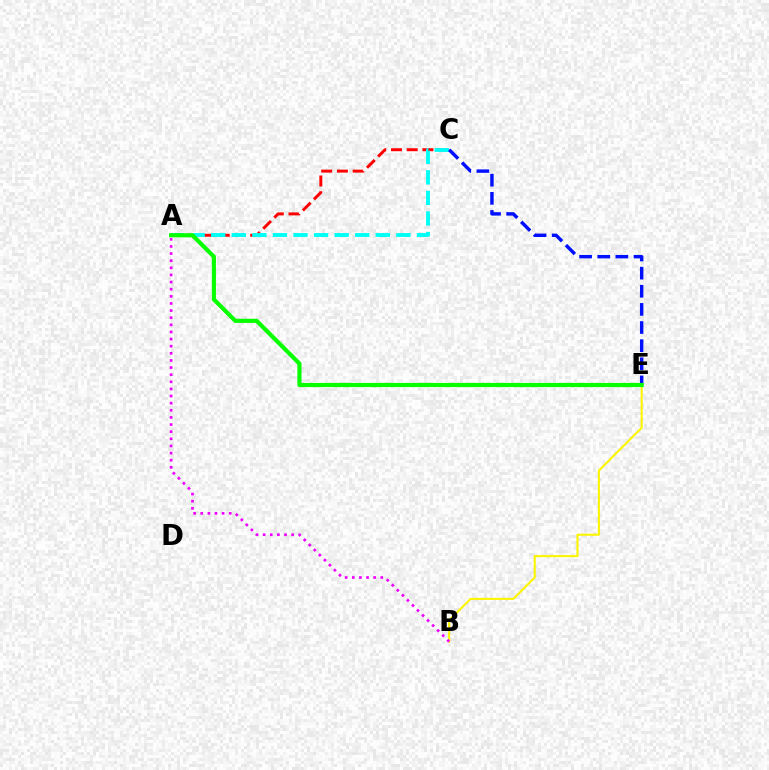{('B', 'E'): [{'color': '#fcf500', 'line_style': 'solid', 'thickness': 1.51}], ('A', 'C'): [{'color': '#ff0000', 'line_style': 'dashed', 'thickness': 2.14}, {'color': '#00fff6', 'line_style': 'dashed', 'thickness': 2.8}], ('A', 'B'): [{'color': '#ee00ff', 'line_style': 'dotted', 'thickness': 1.94}], ('C', 'E'): [{'color': '#0010ff', 'line_style': 'dashed', 'thickness': 2.46}], ('A', 'E'): [{'color': '#08ff00', 'line_style': 'solid', 'thickness': 2.99}]}